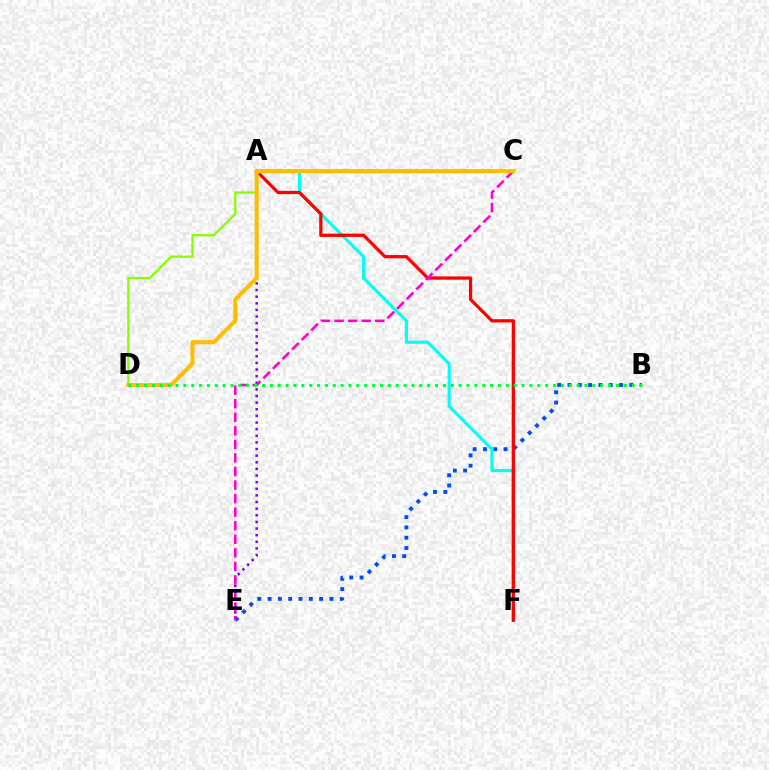{('A', 'D'): [{'color': '#84ff00', 'line_style': 'solid', 'thickness': 1.62}], ('B', 'E'): [{'color': '#004bff', 'line_style': 'dotted', 'thickness': 2.8}], ('A', 'F'): [{'color': '#00fff6', 'line_style': 'solid', 'thickness': 2.26}, {'color': '#ff0000', 'line_style': 'solid', 'thickness': 2.35}], ('A', 'E'): [{'color': '#7200ff', 'line_style': 'dotted', 'thickness': 1.8}], ('C', 'E'): [{'color': '#ff00cf', 'line_style': 'dashed', 'thickness': 1.84}], ('C', 'D'): [{'color': '#ffbd00', 'line_style': 'solid', 'thickness': 2.92}], ('B', 'D'): [{'color': '#00ff39', 'line_style': 'dotted', 'thickness': 2.14}]}